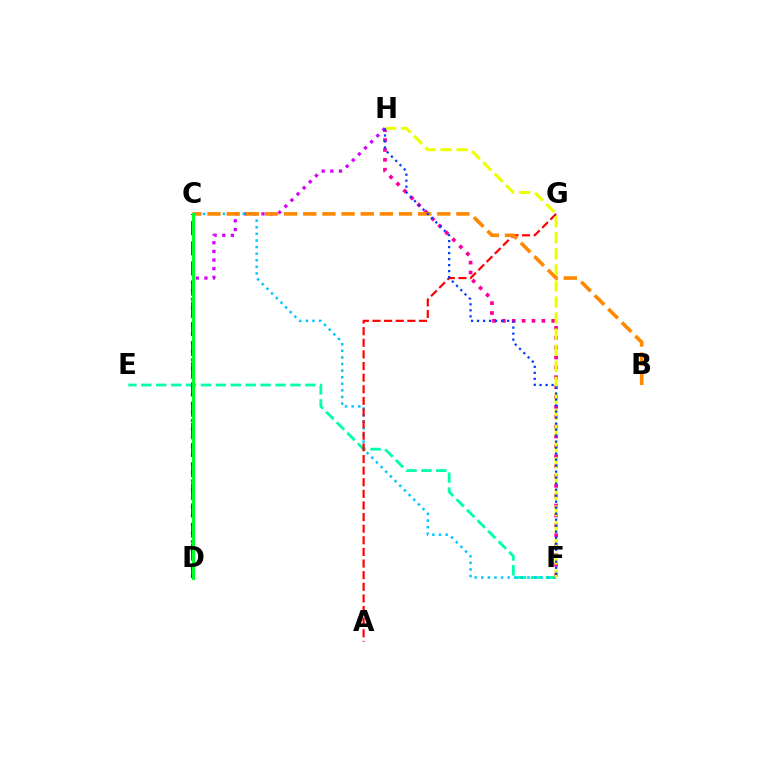{('D', 'H'): [{'color': '#d600ff', 'line_style': 'dotted', 'thickness': 2.35}], ('E', 'F'): [{'color': '#00ffaf', 'line_style': 'dashed', 'thickness': 2.03}], ('C', 'F'): [{'color': '#00c7ff', 'line_style': 'dotted', 'thickness': 1.79}], ('A', 'G'): [{'color': '#ff0000', 'line_style': 'dashed', 'thickness': 1.58}], ('F', 'H'): [{'color': '#ff00a0', 'line_style': 'dotted', 'thickness': 2.68}, {'color': '#eeff00', 'line_style': 'dashed', 'thickness': 2.18}, {'color': '#003fff', 'line_style': 'dotted', 'thickness': 1.63}], ('C', 'D'): [{'color': '#4f00ff', 'line_style': 'dashed', 'thickness': 2.74}, {'color': '#66ff00', 'line_style': 'solid', 'thickness': 2.02}, {'color': '#00ff27', 'line_style': 'solid', 'thickness': 2.28}], ('B', 'C'): [{'color': '#ff8800', 'line_style': 'dashed', 'thickness': 2.6}]}